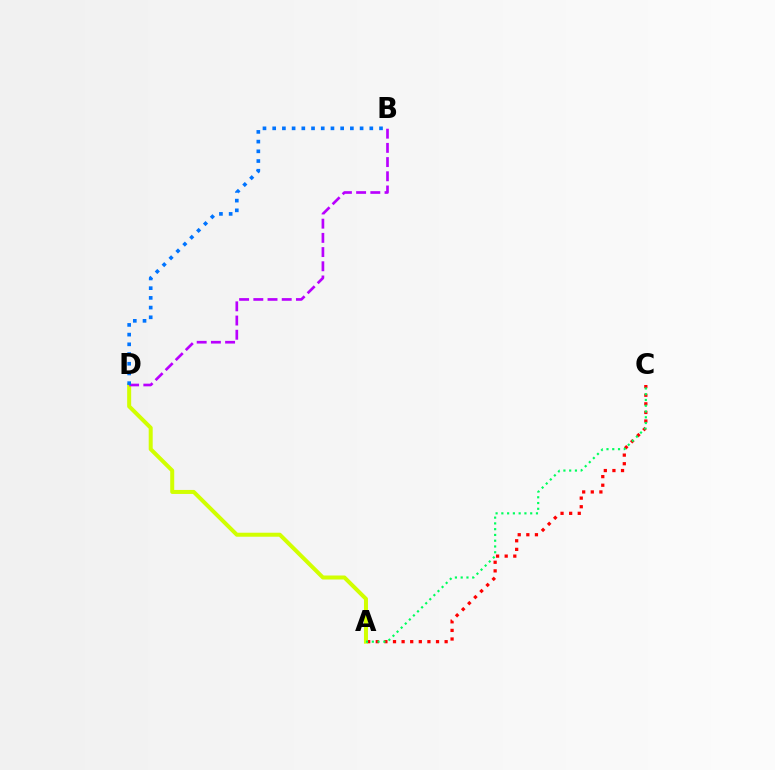{('A', 'C'): [{'color': '#ff0000', 'line_style': 'dotted', 'thickness': 2.34}, {'color': '#00ff5c', 'line_style': 'dotted', 'thickness': 1.57}], ('A', 'D'): [{'color': '#d1ff00', 'line_style': 'solid', 'thickness': 2.88}], ('B', 'D'): [{'color': '#b900ff', 'line_style': 'dashed', 'thickness': 1.93}, {'color': '#0074ff', 'line_style': 'dotted', 'thickness': 2.64}]}